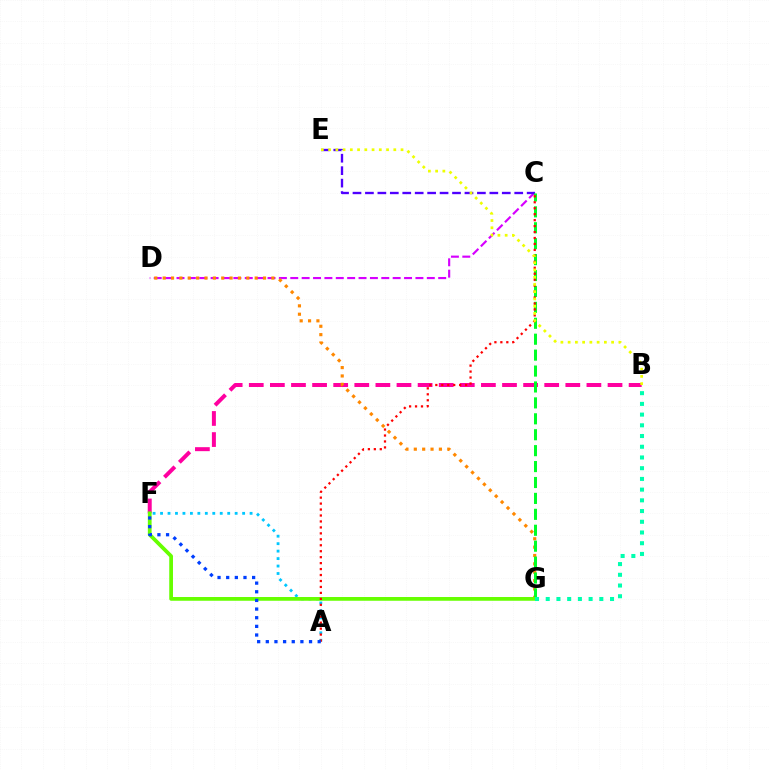{('C', 'D'): [{'color': '#d600ff', 'line_style': 'dashed', 'thickness': 1.55}], ('B', 'F'): [{'color': '#ff00a0', 'line_style': 'dashed', 'thickness': 2.87}], ('A', 'F'): [{'color': '#00c7ff', 'line_style': 'dotted', 'thickness': 2.03}, {'color': '#003fff', 'line_style': 'dotted', 'thickness': 2.35}], ('D', 'G'): [{'color': '#ff8800', 'line_style': 'dotted', 'thickness': 2.27}], ('C', 'E'): [{'color': '#4f00ff', 'line_style': 'dashed', 'thickness': 1.69}], ('C', 'G'): [{'color': '#00ff27', 'line_style': 'dashed', 'thickness': 2.16}], ('F', 'G'): [{'color': '#66ff00', 'line_style': 'solid', 'thickness': 2.7}], ('A', 'C'): [{'color': '#ff0000', 'line_style': 'dotted', 'thickness': 1.62}], ('B', 'E'): [{'color': '#eeff00', 'line_style': 'dotted', 'thickness': 1.97}], ('B', 'G'): [{'color': '#00ffaf', 'line_style': 'dotted', 'thickness': 2.91}]}